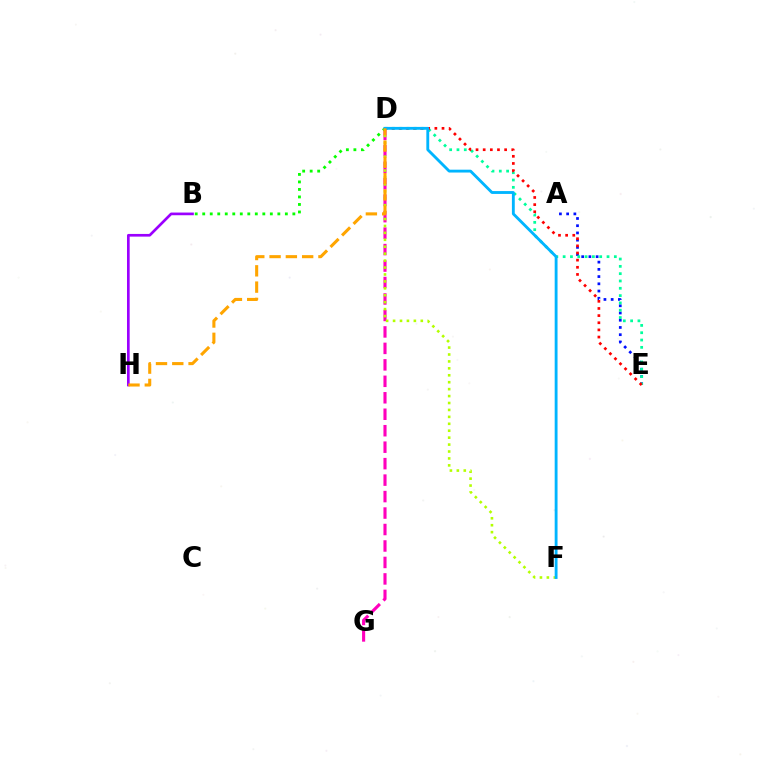{('A', 'E'): [{'color': '#0010ff', 'line_style': 'dotted', 'thickness': 1.96}], ('D', 'E'): [{'color': '#00ff9d', 'line_style': 'dotted', 'thickness': 1.99}, {'color': '#ff0000', 'line_style': 'dotted', 'thickness': 1.94}], ('D', 'G'): [{'color': '#ff00bd', 'line_style': 'dashed', 'thickness': 2.24}], ('B', 'H'): [{'color': '#9b00ff', 'line_style': 'solid', 'thickness': 1.93}], ('D', 'F'): [{'color': '#b3ff00', 'line_style': 'dotted', 'thickness': 1.88}, {'color': '#00b5ff', 'line_style': 'solid', 'thickness': 2.05}], ('B', 'D'): [{'color': '#08ff00', 'line_style': 'dotted', 'thickness': 2.04}], ('D', 'H'): [{'color': '#ffa500', 'line_style': 'dashed', 'thickness': 2.21}]}